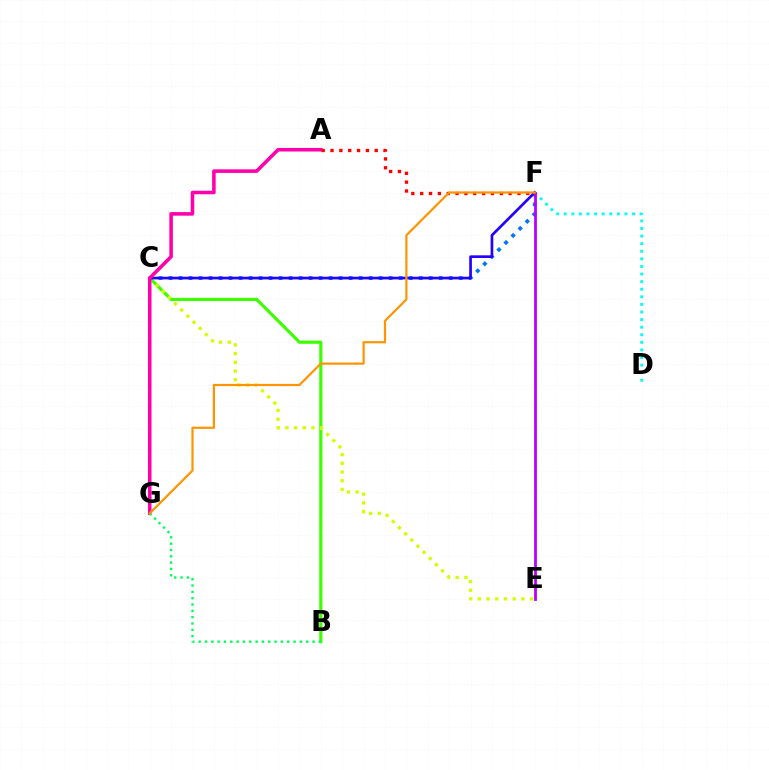{('B', 'C'): [{'color': '#3dff00', 'line_style': 'solid', 'thickness': 2.28}], ('C', 'E'): [{'color': '#d1ff00', 'line_style': 'dotted', 'thickness': 2.37}], ('C', 'F'): [{'color': '#0074ff', 'line_style': 'dotted', 'thickness': 2.72}, {'color': '#2500ff', 'line_style': 'solid', 'thickness': 1.94}], ('A', 'G'): [{'color': '#ff00ac', 'line_style': 'solid', 'thickness': 2.56}], ('D', 'F'): [{'color': '#00fff6', 'line_style': 'dotted', 'thickness': 2.06}], ('E', 'F'): [{'color': '#b900ff', 'line_style': 'solid', 'thickness': 2.01}], ('B', 'G'): [{'color': '#00ff5c', 'line_style': 'dotted', 'thickness': 1.72}], ('A', 'F'): [{'color': '#ff0000', 'line_style': 'dotted', 'thickness': 2.4}], ('F', 'G'): [{'color': '#ff9400', 'line_style': 'solid', 'thickness': 1.59}]}